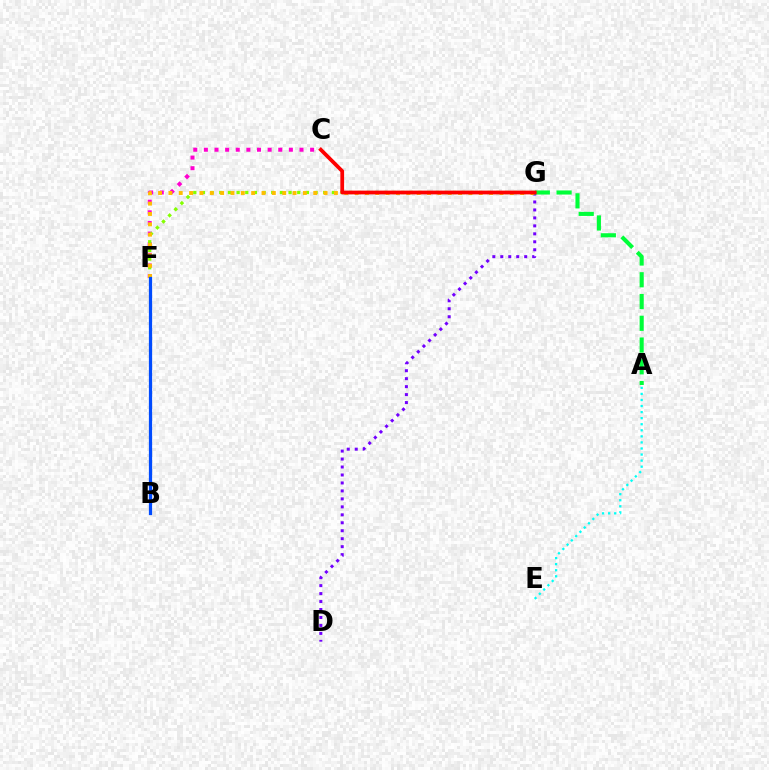{('A', 'E'): [{'color': '#00fff6', 'line_style': 'dotted', 'thickness': 1.65}], ('C', 'F'): [{'color': '#ff00cf', 'line_style': 'dotted', 'thickness': 2.89}], ('D', 'G'): [{'color': '#7200ff', 'line_style': 'dotted', 'thickness': 2.16}], ('F', 'G'): [{'color': '#84ff00', 'line_style': 'dotted', 'thickness': 2.35}, {'color': '#ffbd00', 'line_style': 'dotted', 'thickness': 2.81}], ('A', 'G'): [{'color': '#00ff39', 'line_style': 'dashed', 'thickness': 2.96}], ('C', 'G'): [{'color': '#ff0000', 'line_style': 'solid', 'thickness': 2.71}], ('B', 'F'): [{'color': '#004bff', 'line_style': 'solid', 'thickness': 2.32}]}